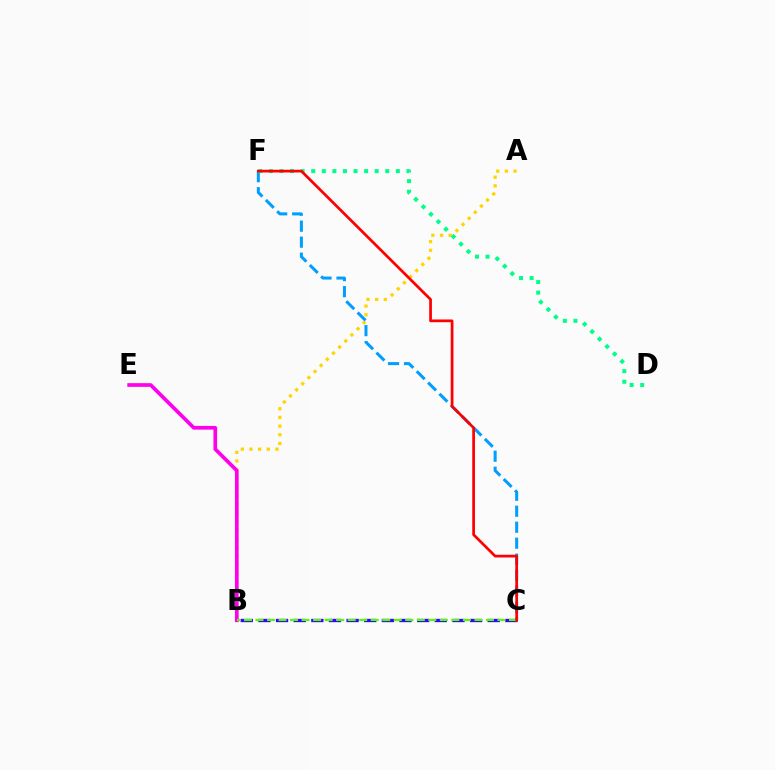{('A', 'B'): [{'color': '#ffd500', 'line_style': 'dotted', 'thickness': 2.35}], ('B', 'C'): [{'color': '#3700ff', 'line_style': 'dashed', 'thickness': 2.4}, {'color': '#4fff00', 'line_style': 'dashed', 'thickness': 1.57}], ('C', 'F'): [{'color': '#009eff', 'line_style': 'dashed', 'thickness': 2.17}, {'color': '#ff0000', 'line_style': 'solid', 'thickness': 1.96}], ('B', 'E'): [{'color': '#ff00ed', 'line_style': 'solid', 'thickness': 2.66}], ('D', 'F'): [{'color': '#00ff86', 'line_style': 'dotted', 'thickness': 2.87}]}